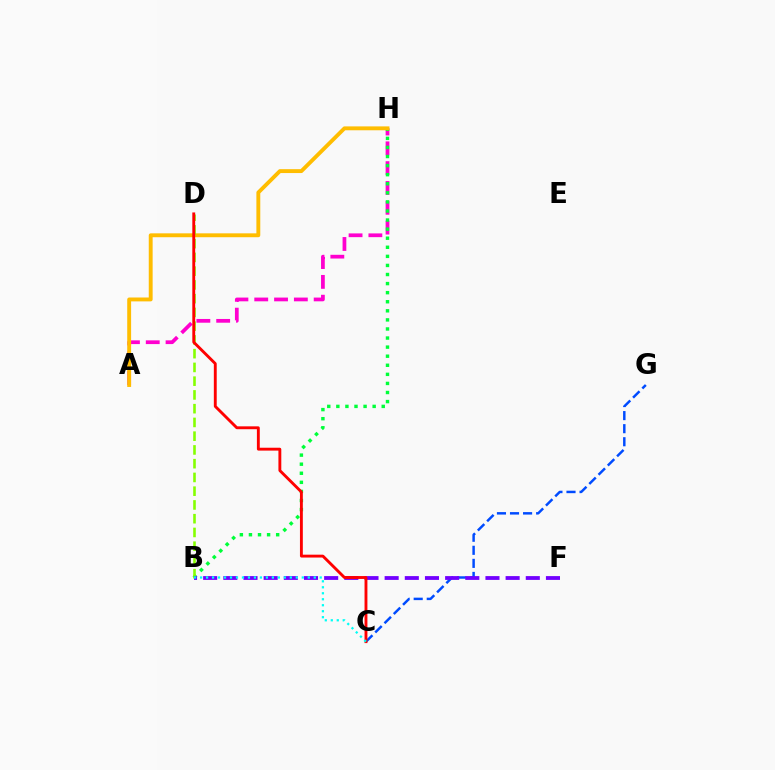{('A', 'H'): [{'color': '#ff00cf', 'line_style': 'dashed', 'thickness': 2.69}, {'color': '#ffbd00', 'line_style': 'solid', 'thickness': 2.79}], ('B', 'H'): [{'color': '#00ff39', 'line_style': 'dotted', 'thickness': 2.47}], ('B', 'D'): [{'color': '#84ff00', 'line_style': 'dashed', 'thickness': 1.87}], ('C', 'G'): [{'color': '#004bff', 'line_style': 'dashed', 'thickness': 1.77}], ('B', 'F'): [{'color': '#7200ff', 'line_style': 'dashed', 'thickness': 2.74}], ('C', 'D'): [{'color': '#ff0000', 'line_style': 'solid', 'thickness': 2.07}], ('B', 'C'): [{'color': '#00fff6', 'line_style': 'dotted', 'thickness': 1.63}]}